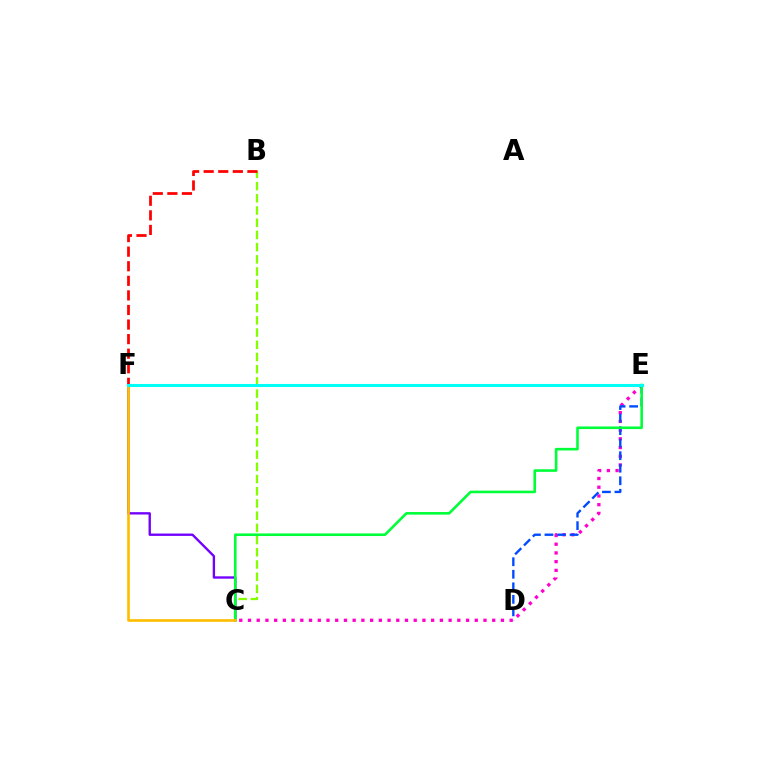{('C', 'E'): [{'color': '#ff00cf', 'line_style': 'dotted', 'thickness': 2.37}, {'color': '#00ff39', 'line_style': 'solid', 'thickness': 1.87}], ('B', 'C'): [{'color': '#84ff00', 'line_style': 'dashed', 'thickness': 1.66}], ('D', 'E'): [{'color': '#004bff', 'line_style': 'dashed', 'thickness': 1.7}], ('B', 'F'): [{'color': '#ff0000', 'line_style': 'dashed', 'thickness': 1.98}], ('C', 'F'): [{'color': '#7200ff', 'line_style': 'solid', 'thickness': 1.7}, {'color': '#ffbd00', 'line_style': 'solid', 'thickness': 1.91}], ('E', 'F'): [{'color': '#00fff6', 'line_style': 'solid', 'thickness': 2.2}]}